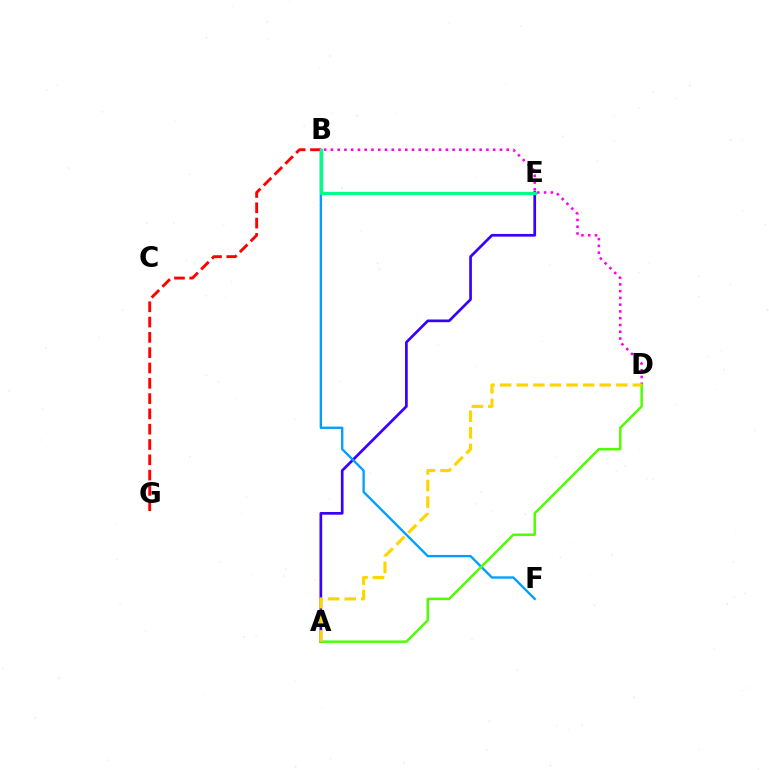{('A', 'E'): [{'color': '#3700ff', 'line_style': 'solid', 'thickness': 1.94}], ('B', 'G'): [{'color': '#ff0000', 'line_style': 'dashed', 'thickness': 2.08}], ('B', 'F'): [{'color': '#009eff', 'line_style': 'solid', 'thickness': 1.68}], ('B', 'E'): [{'color': '#00ff86', 'line_style': 'solid', 'thickness': 2.33}], ('B', 'D'): [{'color': '#ff00ed', 'line_style': 'dotted', 'thickness': 1.84}], ('A', 'D'): [{'color': '#4fff00', 'line_style': 'solid', 'thickness': 1.79}, {'color': '#ffd500', 'line_style': 'dashed', 'thickness': 2.25}]}